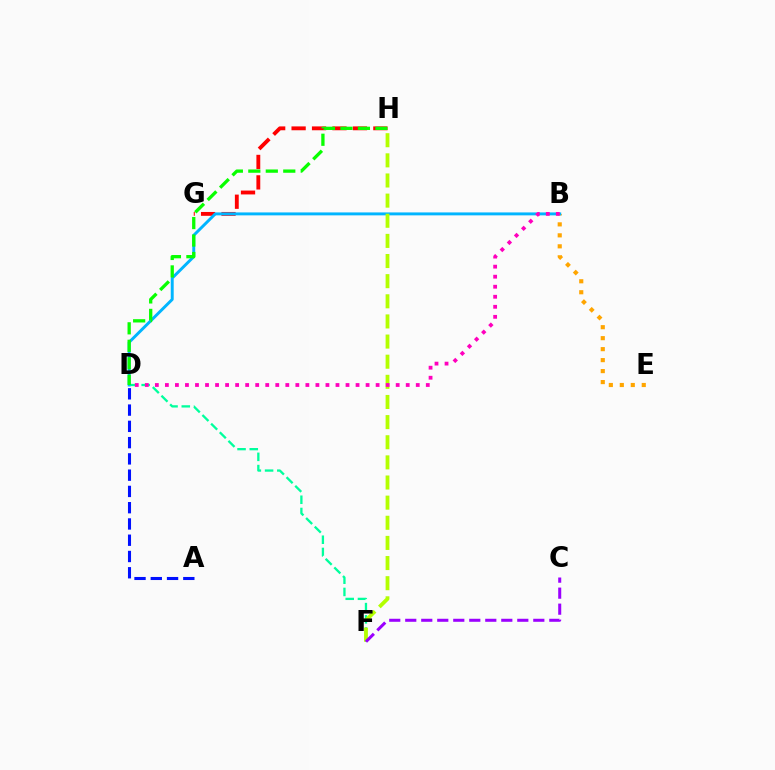{('G', 'H'): [{'color': '#ff0000', 'line_style': 'dashed', 'thickness': 2.78}], ('B', 'E'): [{'color': '#ffa500', 'line_style': 'dotted', 'thickness': 2.98}], ('D', 'F'): [{'color': '#00ff9d', 'line_style': 'dashed', 'thickness': 1.66}], ('B', 'D'): [{'color': '#00b5ff', 'line_style': 'solid', 'thickness': 2.11}, {'color': '#ff00bd', 'line_style': 'dotted', 'thickness': 2.73}], ('F', 'H'): [{'color': '#b3ff00', 'line_style': 'dashed', 'thickness': 2.74}], ('C', 'F'): [{'color': '#9b00ff', 'line_style': 'dashed', 'thickness': 2.17}], ('D', 'H'): [{'color': '#08ff00', 'line_style': 'dashed', 'thickness': 2.37}], ('A', 'D'): [{'color': '#0010ff', 'line_style': 'dashed', 'thickness': 2.21}]}